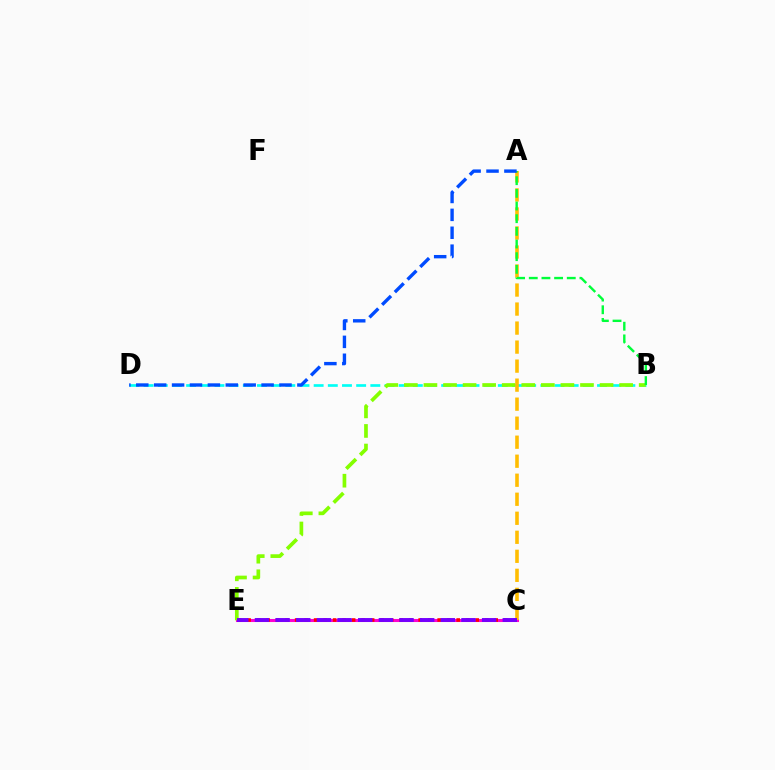{('C', 'E'): [{'color': '#ff00cf', 'line_style': 'solid', 'thickness': 2.2}, {'color': '#ff0000', 'line_style': 'dotted', 'thickness': 2.58}, {'color': '#7200ff', 'line_style': 'dashed', 'thickness': 2.81}], ('B', 'D'): [{'color': '#00fff6', 'line_style': 'dashed', 'thickness': 1.92}], ('B', 'E'): [{'color': '#84ff00', 'line_style': 'dashed', 'thickness': 2.66}], ('A', 'C'): [{'color': '#ffbd00', 'line_style': 'dashed', 'thickness': 2.58}], ('A', 'B'): [{'color': '#00ff39', 'line_style': 'dashed', 'thickness': 1.72}], ('A', 'D'): [{'color': '#004bff', 'line_style': 'dashed', 'thickness': 2.43}]}